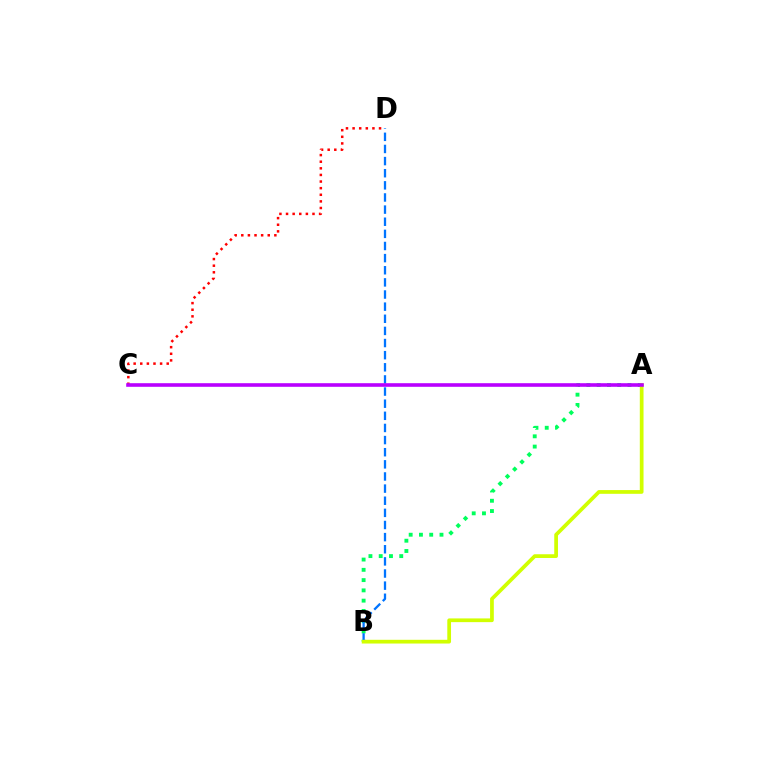{('A', 'B'): [{'color': '#00ff5c', 'line_style': 'dotted', 'thickness': 2.79}, {'color': '#d1ff00', 'line_style': 'solid', 'thickness': 2.69}], ('B', 'D'): [{'color': '#0074ff', 'line_style': 'dashed', 'thickness': 1.65}], ('C', 'D'): [{'color': '#ff0000', 'line_style': 'dotted', 'thickness': 1.8}], ('A', 'C'): [{'color': '#b900ff', 'line_style': 'solid', 'thickness': 2.59}]}